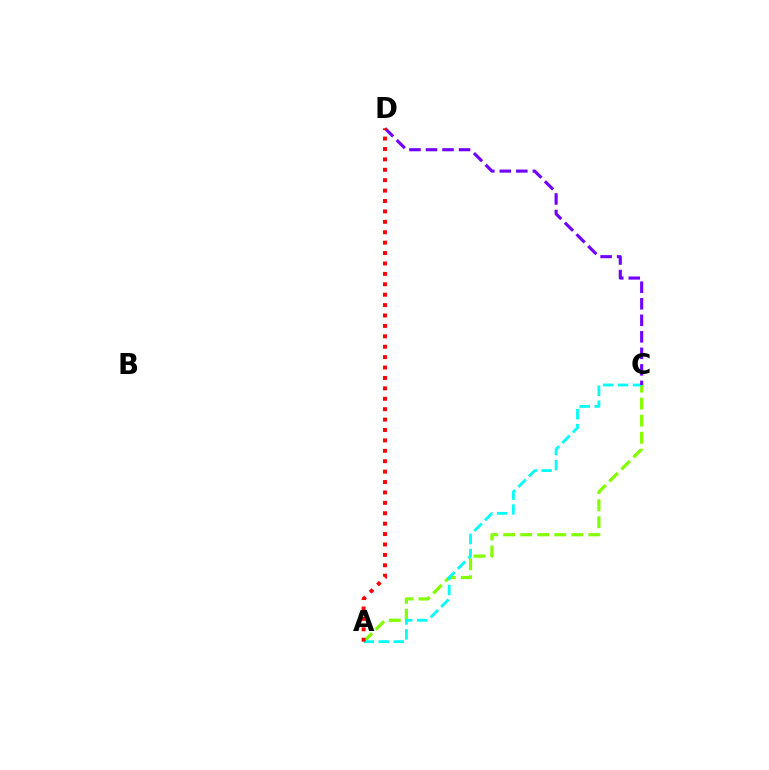{('A', 'C'): [{'color': '#84ff00', 'line_style': 'dashed', 'thickness': 2.31}, {'color': '#00fff6', 'line_style': 'dashed', 'thickness': 2.03}], ('C', 'D'): [{'color': '#7200ff', 'line_style': 'dashed', 'thickness': 2.25}], ('A', 'D'): [{'color': '#ff0000', 'line_style': 'dotted', 'thickness': 2.83}]}